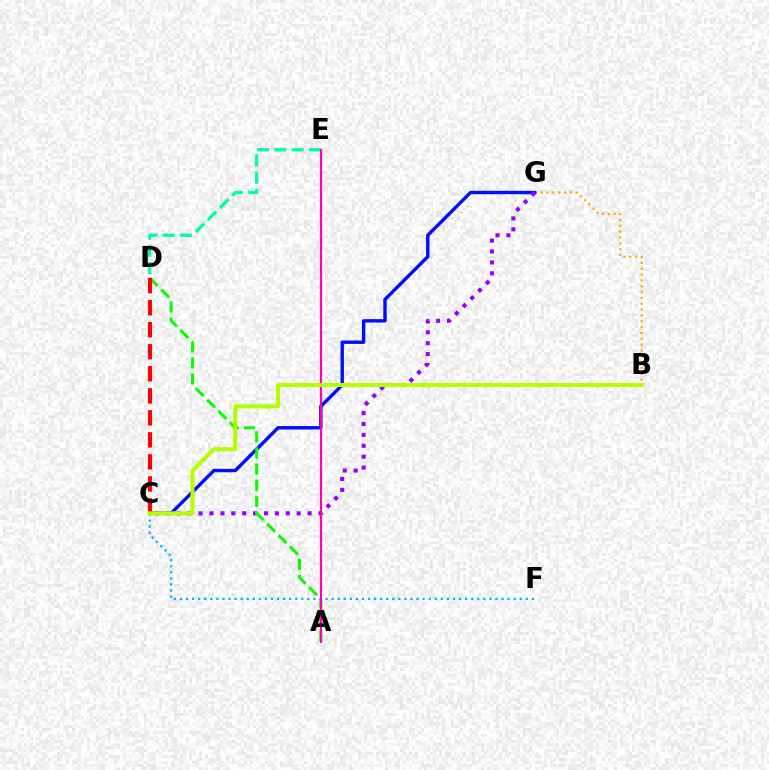{('D', 'E'): [{'color': '#00ff9d', 'line_style': 'dashed', 'thickness': 2.34}], ('B', 'G'): [{'color': '#ffa500', 'line_style': 'dotted', 'thickness': 1.59}], ('C', 'G'): [{'color': '#0010ff', 'line_style': 'solid', 'thickness': 2.46}, {'color': '#9b00ff', 'line_style': 'dotted', 'thickness': 2.96}], ('C', 'F'): [{'color': '#00b5ff', 'line_style': 'dotted', 'thickness': 1.65}], ('A', 'D'): [{'color': '#08ff00', 'line_style': 'dashed', 'thickness': 2.19}], ('A', 'E'): [{'color': '#ff00bd', 'line_style': 'solid', 'thickness': 1.55}], ('C', 'D'): [{'color': '#ff0000', 'line_style': 'dashed', 'thickness': 2.99}], ('B', 'C'): [{'color': '#b3ff00', 'line_style': 'solid', 'thickness': 2.88}]}